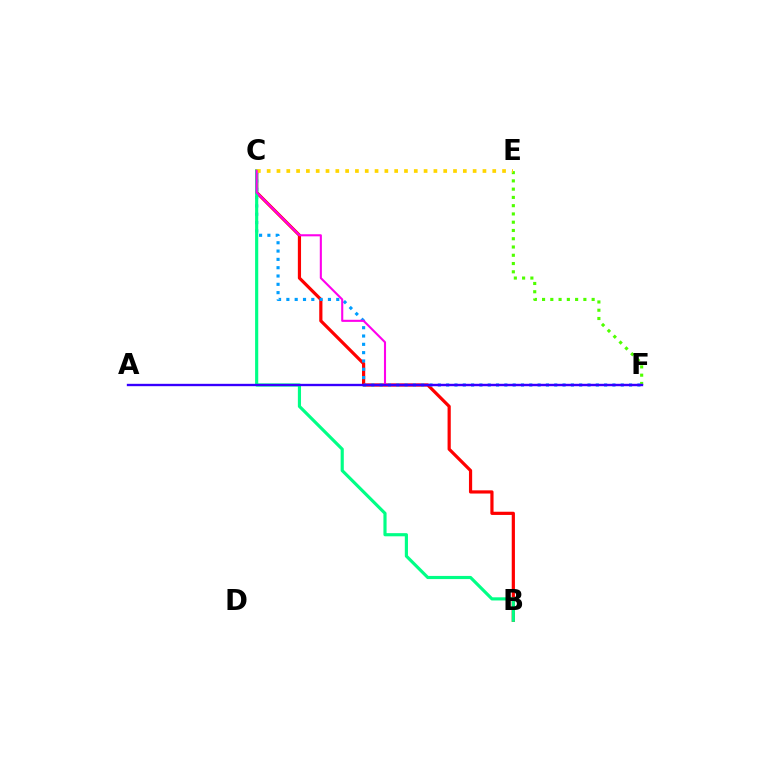{('B', 'C'): [{'color': '#ff0000', 'line_style': 'solid', 'thickness': 2.3}, {'color': '#00ff86', 'line_style': 'solid', 'thickness': 2.27}], ('C', 'F'): [{'color': '#009eff', 'line_style': 'dotted', 'thickness': 2.26}, {'color': '#ff00ed', 'line_style': 'solid', 'thickness': 1.51}], ('E', 'F'): [{'color': '#4fff00', 'line_style': 'dotted', 'thickness': 2.25}], ('C', 'E'): [{'color': '#ffd500', 'line_style': 'dotted', 'thickness': 2.66}], ('A', 'F'): [{'color': '#3700ff', 'line_style': 'solid', 'thickness': 1.7}]}